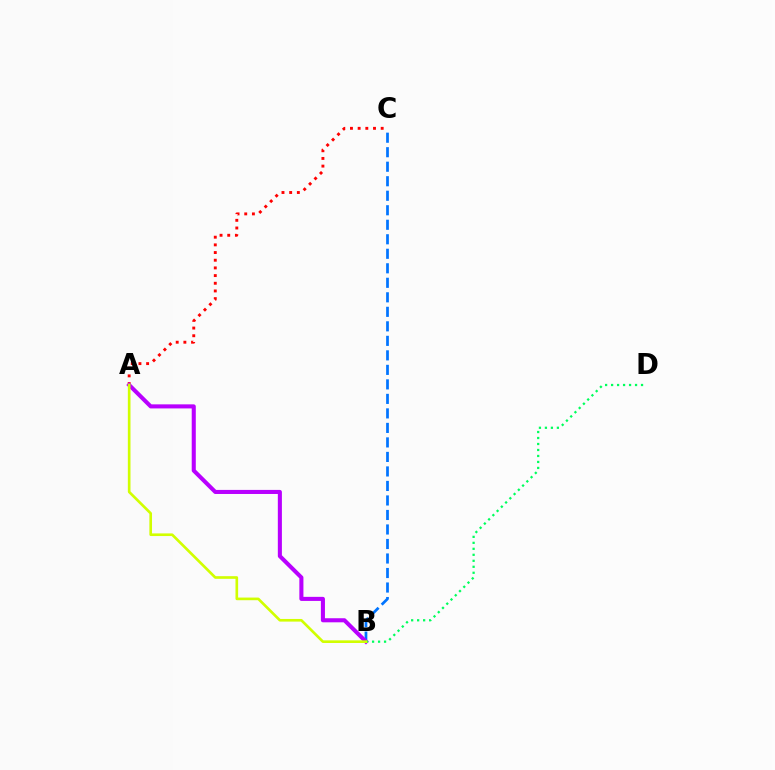{('A', 'C'): [{'color': '#ff0000', 'line_style': 'dotted', 'thickness': 2.09}], ('B', 'C'): [{'color': '#0074ff', 'line_style': 'dashed', 'thickness': 1.97}], ('A', 'B'): [{'color': '#b900ff', 'line_style': 'solid', 'thickness': 2.93}, {'color': '#d1ff00', 'line_style': 'solid', 'thickness': 1.91}], ('B', 'D'): [{'color': '#00ff5c', 'line_style': 'dotted', 'thickness': 1.63}]}